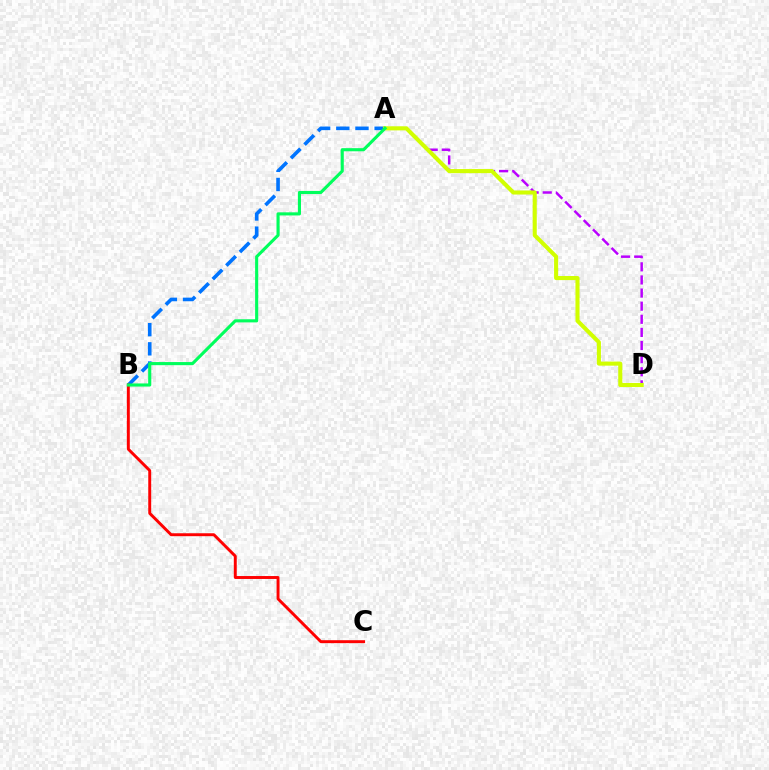{('A', 'D'): [{'color': '#b900ff', 'line_style': 'dashed', 'thickness': 1.78}, {'color': '#d1ff00', 'line_style': 'solid', 'thickness': 2.94}], ('A', 'B'): [{'color': '#0074ff', 'line_style': 'dashed', 'thickness': 2.6}, {'color': '#00ff5c', 'line_style': 'solid', 'thickness': 2.24}], ('B', 'C'): [{'color': '#ff0000', 'line_style': 'solid', 'thickness': 2.11}]}